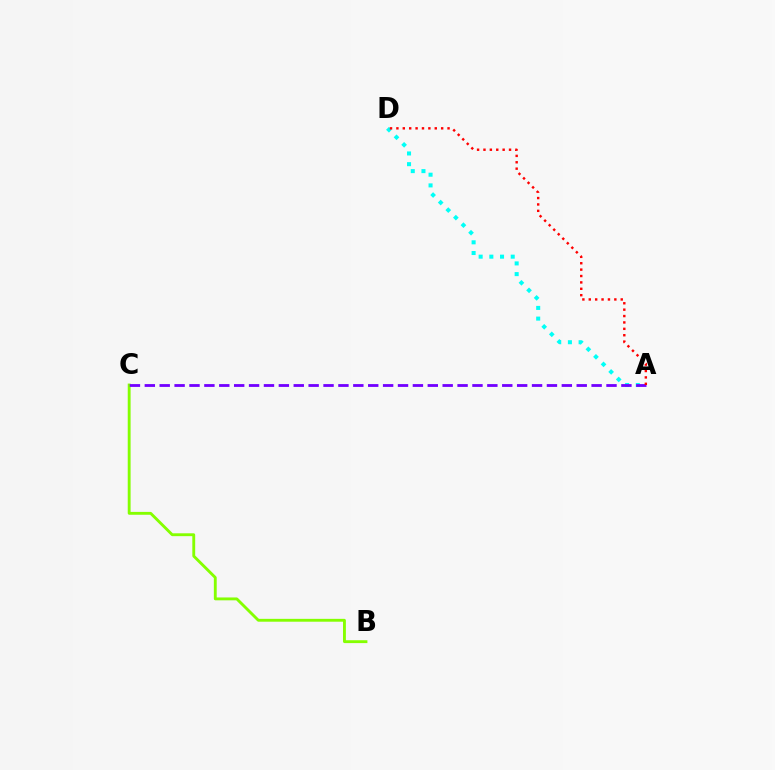{('A', 'D'): [{'color': '#00fff6', 'line_style': 'dotted', 'thickness': 2.9}, {'color': '#ff0000', 'line_style': 'dotted', 'thickness': 1.74}], ('B', 'C'): [{'color': '#84ff00', 'line_style': 'solid', 'thickness': 2.06}], ('A', 'C'): [{'color': '#7200ff', 'line_style': 'dashed', 'thickness': 2.02}]}